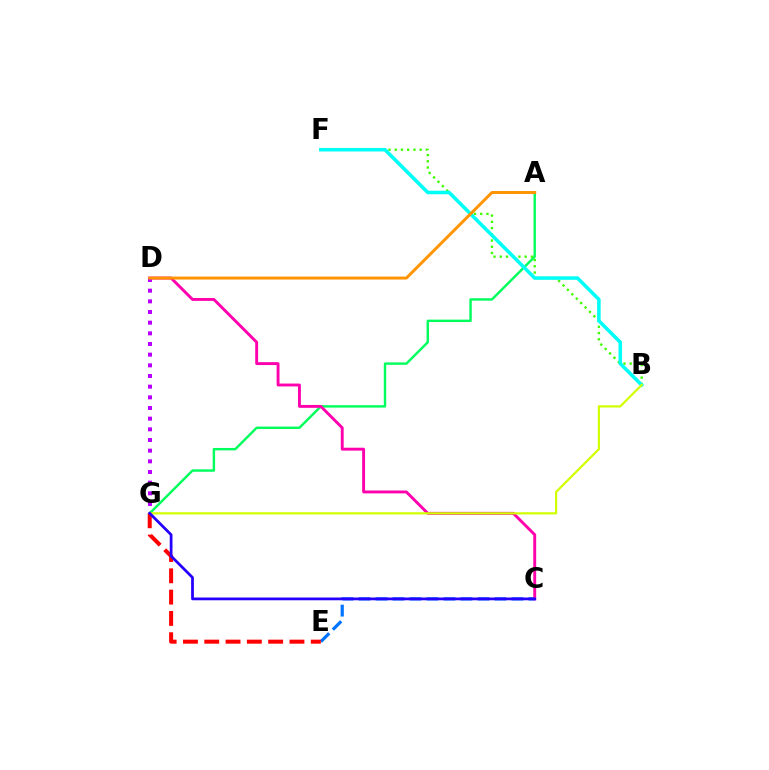{('A', 'G'): [{'color': '#00ff5c', 'line_style': 'solid', 'thickness': 1.74}], ('C', 'E'): [{'color': '#0074ff', 'line_style': 'dashed', 'thickness': 2.31}], ('C', 'D'): [{'color': '#ff00ac', 'line_style': 'solid', 'thickness': 2.08}], ('E', 'G'): [{'color': '#ff0000', 'line_style': 'dashed', 'thickness': 2.89}], ('D', 'G'): [{'color': '#b900ff', 'line_style': 'dotted', 'thickness': 2.9}], ('B', 'F'): [{'color': '#3dff00', 'line_style': 'dotted', 'thickness': 1.69}, {'color': '#00fff6', 'line_style': 'solid', 'thickness': 2.55}], ('B', 'G'): [{'color': '#d1ff00', 'line_style': 'solid', 'thickness': 1.59}], ('A', 'D'): [{'color': '#ff9400', 'line_style': 'solid', 'thickness': 2.12}], ('C', 'G'): [{'color': '#2500ff', 'line_style': 'solid', 'thickness': 1.98}]}